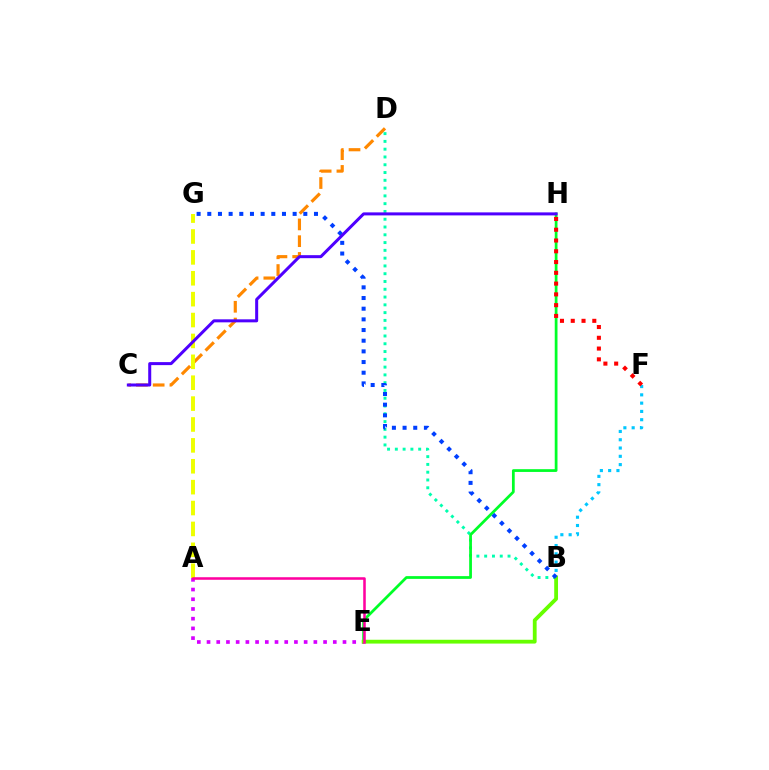{('C', 'D'): [{'color': '#ff8800', 'line_style': 'dashed', 'thickness': 2.28}], ('B', 'F'): [{'color': '#00c7ff', 'line_style': 'dotted', 'thickness': 2.25}], ('A', 'E'): [{'color': '#d600ff', 'line_style': 'dotted', 'thickness': 2.64}, {'color': '#ff00a0', 'line_style': 'solid', 'thickness': 1.83}], ('B', 'D'): [{'color': '#00ffaf', 'line_style': 'dotted', 'thickness': 2.11}], ('E', 'H'): [{'color': '#00ff27', 'line_style': 'solid', 'thickness': 1.98}], ('B', 'E'): [{'color': '#66ff00', 'line_style': 'solid', 'thickness': 2.74}], ('F', 'H'): [{'color': '#ff0000', 'line_style': 'dotted', 'thickness': 2.93}], ('B', 'G'): [{'color': '#003fff', 'line_style': 'dotted', 'thickness': 2.9}], ('A', 'G'): [{'color': '#eeff00', 'line_style': 'dashed', 'thickness': 2.84}], ('C', 'H'): [{'color': '#4f00ff', 'line_style': 'solid', 'thickness': 2.17}]}